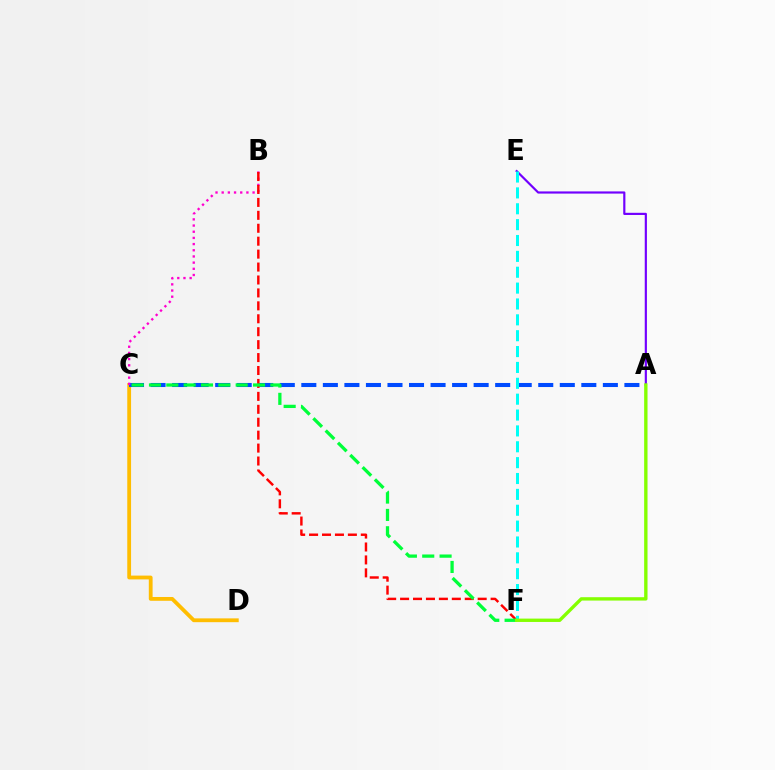{('C', 'D'): [{'color': '#ffbd00', 'line_style': 'solid', 'thickness': 2.74}], ('A', 'C'): [{'color': '#004bff', 'line_style': 'dashed', 'thickness': 2.93}], ('B', 'C'): [{'color': '#ff00cf', 'line_style': 'dotted', 'thickness': 1.68}], ('A', 'E'): [{'color': '#7200ff', 'line_style': 'solid', 'thickness': 1.57}], ('B', 'F'): [{'color': '#ff0000', 'line_style': 'dashed', 'thickness': 1.76}], ('E', 'F'): [{'color': '#00fff6', 'line_style': 'dashed', 'thickness': 2.16}], ('C', 'F'): [{'color': '#00ff39', 'line_style': 'dashed', 'thickness': 2.36}], ('A', 'F'): [{'color': '#84ff00', 'line_style': 'solid', 'thickness': 2.42}]}